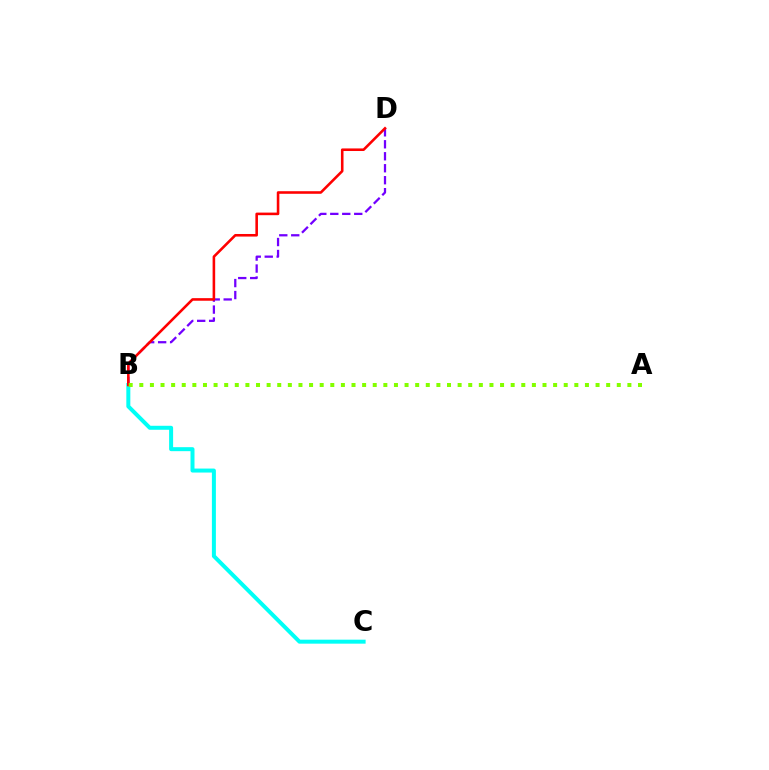{('B', 'C'): [{'color': '#00fff6', 'line_style': 'solid', 'thickness': 2.87}], ('B', 'D'): [{'color': '#7200ff', 'line_style': 'dashed', 'thickness': 1.63}, {'color': '#ff0000', 'line_style': 'solid', 'thickness': 1.86}], ('A', 'B'): [{'color': '#84ff00', 'line_style': 'dotted', 'thickness': 2.88}]}